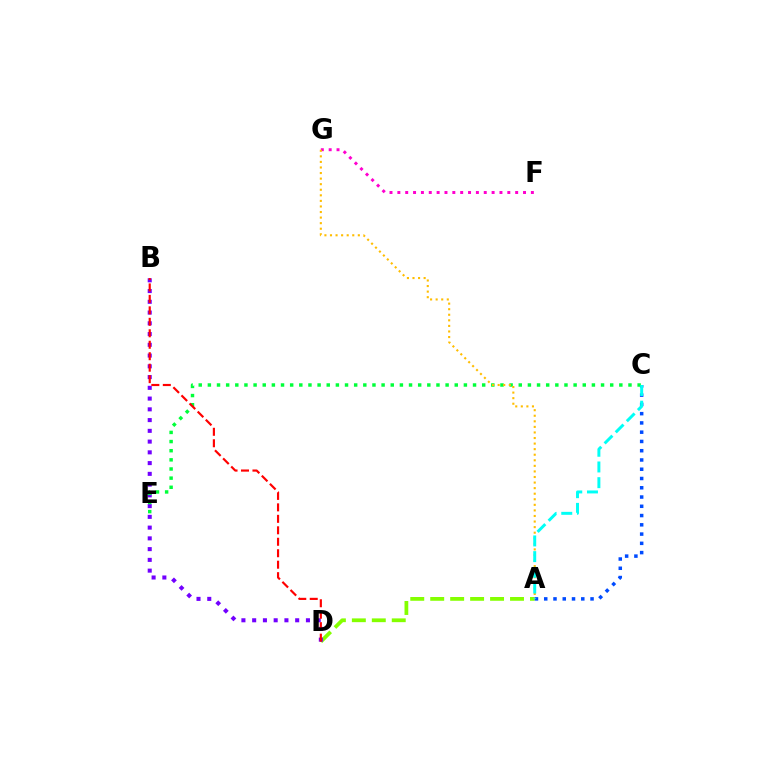{('A', 'D'): [{'color': '#84ff00', 'line_style': 'dashed', 'thickness': 2.71}], ('A', 'C'): [{'color': '#004bff', 'line_style': 'dotted', 'thickness': 2.52}, {'color': '#00fff6', 'line_style': 'dashed', 'thickness': 2.13}], ('B', 'D'): [{'color': '#7200ff', 'line_style': 'dotted', 'thickness': 2.92}, {'color': '#ff0000', 'line_style': 'dashed', 'thickness': 1.56}], ('F', 'G'): [{'color': '#ff00cf', 'line_style': 'dotted', 'thickness': 2.13}], ('C', 'E'): [{'color': '#00ff39', 'line_style': 'dotted', 'thickness': 2.48}], ('A', 'G'): [{'color': '#ffbd00', 'line_style': 'dotted', 'thickness': 1.51}]}